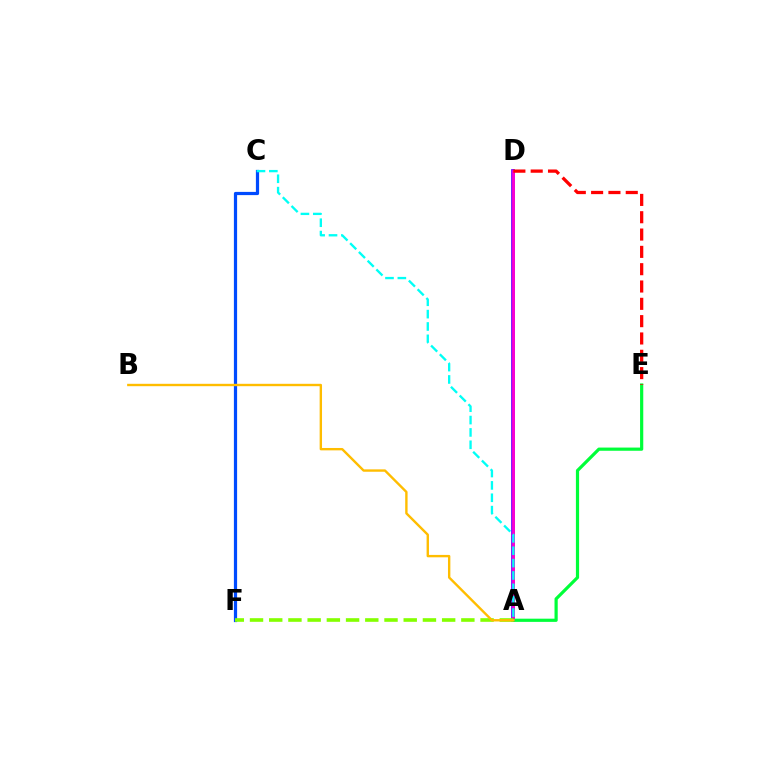{('A', 'D'): [{'color': '#7200ff', 'line_style': 'solid', 'thickness': 2.7}, {'color': '#ff00cf', 'line_style': 'solid', 'thickness': 1.96}], ('C', 'F'): [{'color': '#004bff', 'line_style': 'solid', 'thickness': 2.31}], ('A', 'E'): [{'color': '#00ff39', 'line_style': 'solid', 'thickness': 2.3}], ('A', 'F'): [{'color': '#84ff00', 'line_style': 'dashed', 'thickness': 2.61}], ('D', 'E'): [{'color': '#ff0000', 'line_style': 'dashed', 'thickness': 2.35}], ('A', 'C'): [{'color': '#00fff6', 'line_style': 'dashed', 'thickness': 1.68}], ('A', 'B'): [{'color': '#ffbd00', 'line_style': 'solid', 'thickness': 1.72}]}